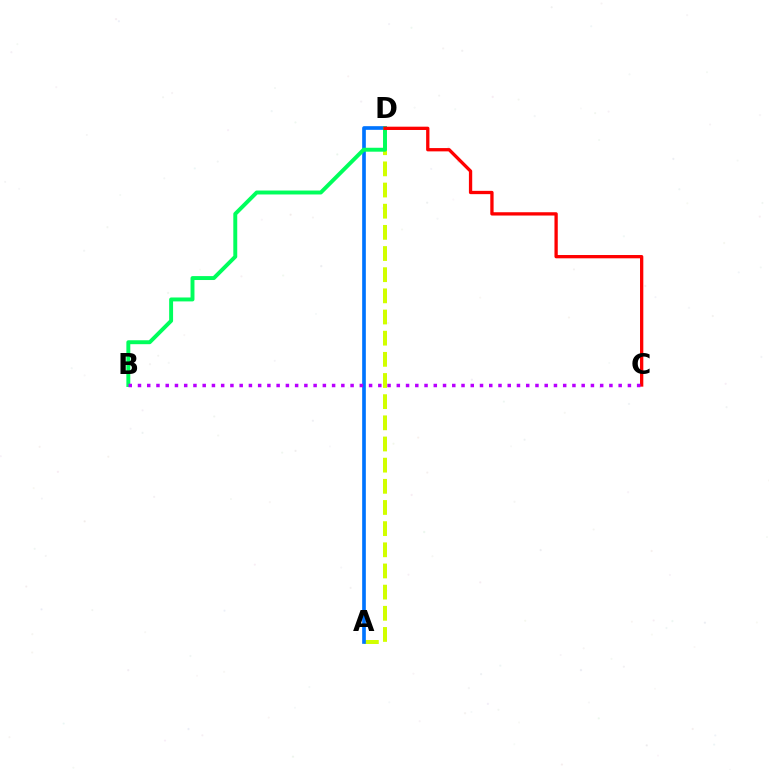{('A', 'D'): [{'color': '#d1ff00', 'line_style': 'dashed', 'thickness': 2.87}, {'color': '#0074ff', 'line_style': 'solid', 'thickness': 2.64}], ('B', 'D'): [{'color': '#00ff5c', 'line_style': 'solid', 'thickness': 2.83}], ('C', 'D'): [{'color': '#ff0000', 'line_style': 'solid', 'thickness': 2.38}], ('B', 'C'): [{'color': '#b900ff', 'line_style': 'dotted', 'thickness': 2.51}]}